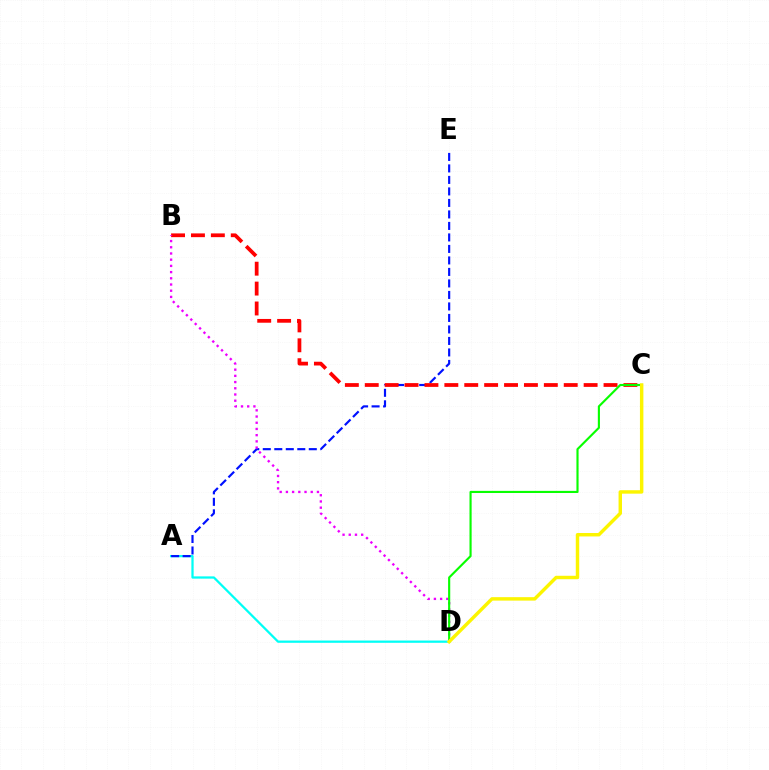{('A', 'D'): [{'color': '#00fff6', 'line_style': 'solid', 'thickness': 1.63}], ('A', 'E'): [{'color': '#0010ff', 'line_style': 'dashed', 'thickness': 1.56}], ('B', 'C'): [{'color': '#ff0000', 'line_style': 'dashed', 'thickness': 2.7}], ('B', 'D'): [{'color': '#ee00ff', 'line_style': 'dotted', 'thickness': 1.69}], ('C', 'D'): [{'color': '#08ff00', 'line_style': 'solid', 'thickness': 1.54}, {'color': '#fcf500', 'line_style': 'solid', 'thickness': 2.48}]}